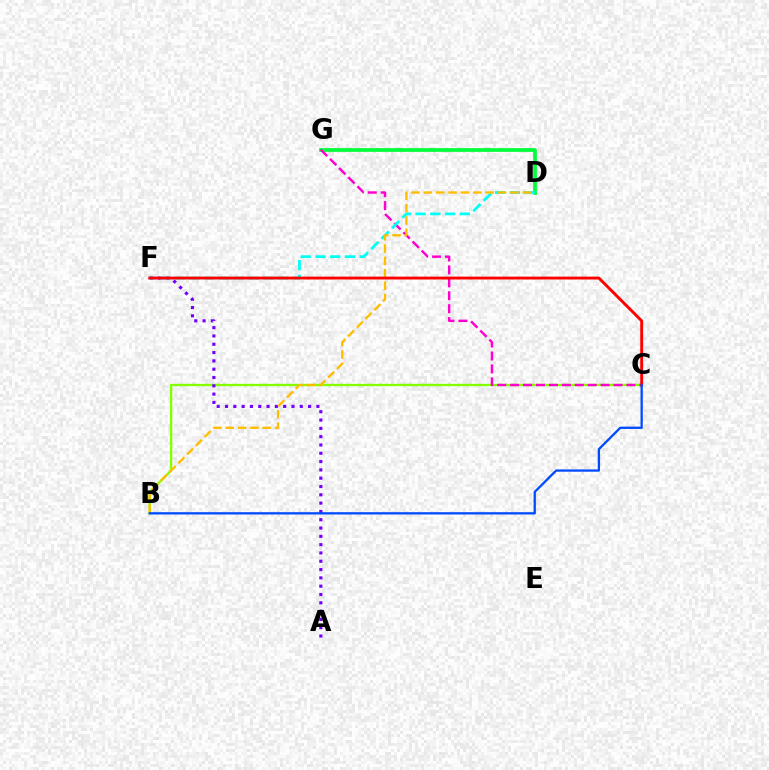{('D', 'G'): [{'color': '#00ff39', 'line_style': 'solid', 'thickness': 2.7}], ('B', 'C'): [{'color': '#84ff00', 'line_style': 'solid', 'thickness': 1.69}, {'color': '#004bff', 'line_style': 'solid', 'thickness': 1.66}], ('A', 'F'): [{'color': '#7200ff', 'line_style': 'dotted', 'thickness': 2.26}], ('C', 'G'): [{'color': '#ff00cf', 'line_style': 'dashed', 'thickness': 1.76}], ('D', 'F'): [{'color': '#00fff6', 'line_style': 'dashed', 'thickness': 2.0}], ('B', 'D'): [{'color': '#ffbd00', 'line_style': 'dashed', 'thickness': 1.68}], ('C', 'F'): [{'color': '#ff0000', 'line_style': 'solid', 'thickness': 2.06}]}